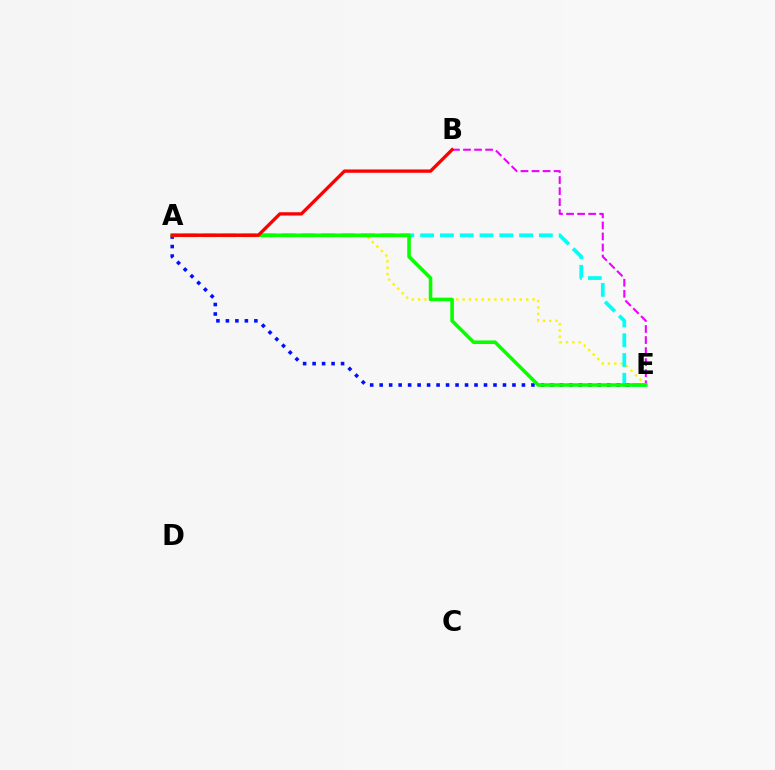{('A', 'E'): [{'color': '#0010ff', 'line_style': 'dotted', 'thickness': 2.58}, {'color': '#fcf500', 'line_style': 'dotted', 'thickness': 1.73}, {'color': '#00fff6', 'line_style': 'dashed', 'thickness': 2.69}, {'color': '#08ff00', 'line_style': 'solid', 'thickness': 2.58}], ('B', 'E'): [{'color': '#ee00ff', 'line_style': 'dashed', 'thickness': 1.5}], ('A', 'B'): [{'color': '#ff0000', 'line_style': 'solid', 'thickness': 2.38}]}